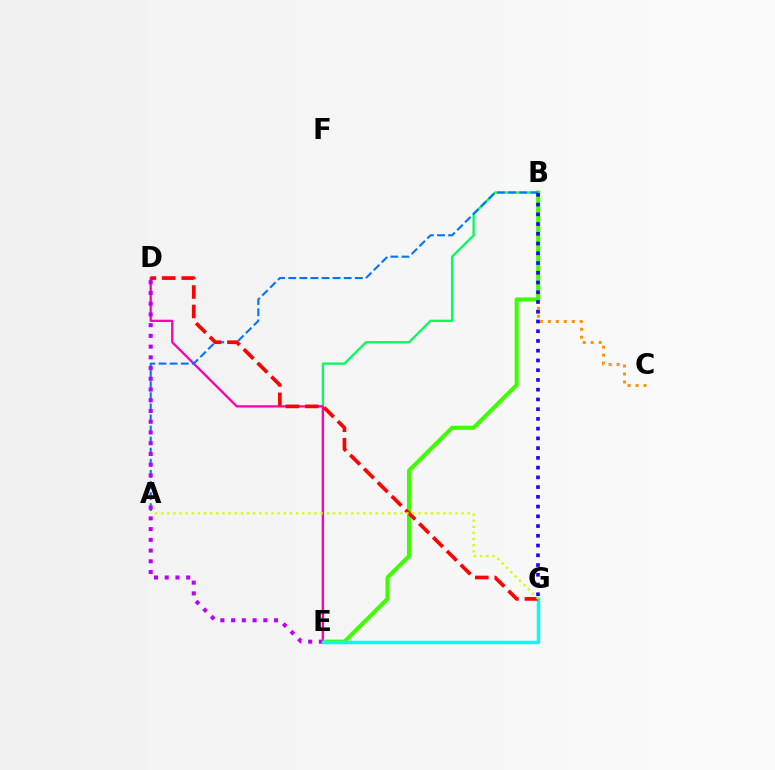{('B', 'E'): [{'color': '#00ff5c', 'line_style': 'solid', 'thickness': 1.66}, {'color': '#3dff00', 'line_style': 'solid', 'thickness': 2.93}], ('B', 'C'): [{'color': '#ff9400', 'line_style': 'dotted', 'thickness': 2.17}], ('D', 'E'): [{'color': '#ff00ac', 'line_style': 'solid', 'thickness': 1.63}, {'color': '#b900ff', 'line_style': 'dotted', 'thickness': 2.92}], ('A', 'B'): [{'color': '#0074ff', 'line_style': 'dashed', 'thickness': 1.51}], ('E', 'G'): [{'color': '#00fff6', 'line_style': 'solid', 'thickness': 2.49}], ('D', 'G'): [{'color': '#ff0000', 'line_style': 'dashed', 'thickness': 2.65}], ('B', 'G'): [{'color': '#2500ff', 'line_style': 'dotted', 'thickness': 2.65}], ('A', 'G'): [{'color': '#d1ff00', 'line_style': 'dotted', 'thickness': 1.67}]}